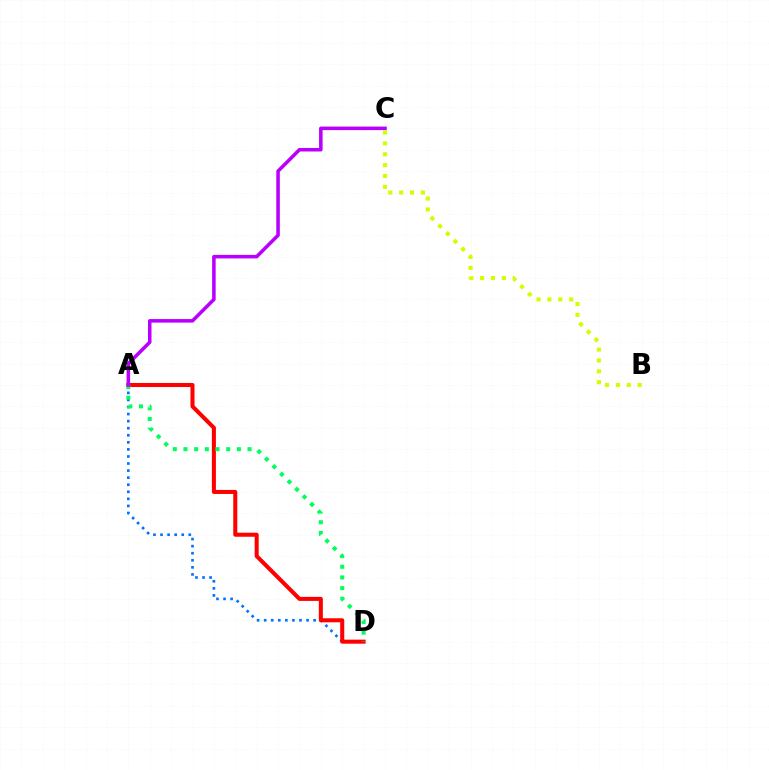{('B', 'C'): [{'color': '#d1ff00', 'line_style': 'dotted', 'thickness': 2.96}], ('A', 'D'): [{'color': '#0074ff', 'line_style': 'dotted', 'thickness': 1.92}, {'color': '#ff0000', 'line_style': 'solid', 'thickness': 2.91}, {'color': '#00ff5c', 'line_style': 'dotted', 'thickness': 2.9}], ('A', 'C'): [{'color': '#b900ff', 'line_style': 'solid', 'thickness': 2.55}]}